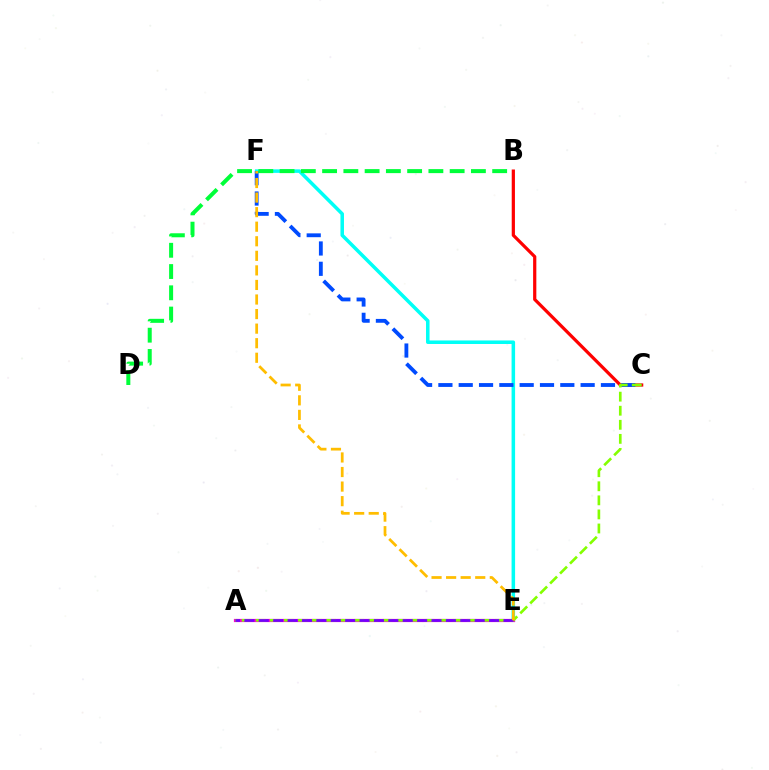{('B', 'C'): [{'color': '#ff0000', 'line_style': 'solid', 'thickness': 2.32}], ('E', 'F'): [{'color': '#00fff6', 'line_style': 'solid', 'thickness': 2.54}, {'color': '#ffbd00', 'line_style': 'dashed', 'thickness': 1.98}], ('C', 'F'): [{'color': '#004bff', 'line_style': 'dashed', 'thickness': 2.76}], ('A', 'E'): [{'color': '#ff00cf', 'line_style': 'solid', 'thickness': 2.31}, {'color': '#7200ff', 'line_style': 'dashed', 'thickness': 1.96}], ('B', 'D'): [{'color': '#00ff39', 'line_style': 'dashed', 'thickness': 2.89}], ('A', 'C'): [{'color': '#84ff00', 'line_style': 'dashed', 'thickness': 1.91}]}